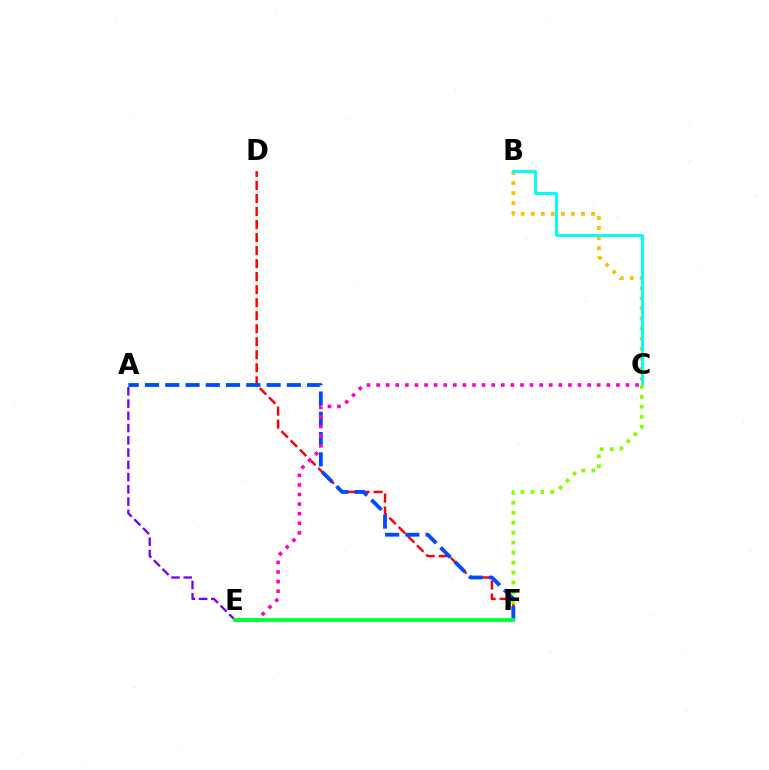{('B', 'C'): [{'color': '#ffbd00', 'line_style': 'dotted', 'thickness': 2.73}, {'color': '#00fff6', 'line_style': 'solid', 'thickness': 2.11}], ('A', 'E'): [{'color': '#7200ff', 'line_style': 'dashed', 'thickness': 1.66}], ('D', 'F'): [{'color': '#ff0000', 'line_style': 'dashed', 'thickness': 1.77}], ('C', 'F'): [{'color': '#84ff00', 'line_style': 'dotted', 'thickness': 2.71}], ('A', 'F'): [{'color': '#004bff', 'line_style': 'dashed', 'thickness': 2.75}], ('C', 'E'): [{'color': '#ff00cf', 'line_style': 'dotted', 'thickness': 2.61}], ('E', 'F'): [{'color': '#00ff39', 'line_style': 'solid', 'thickness': 2.75}]}